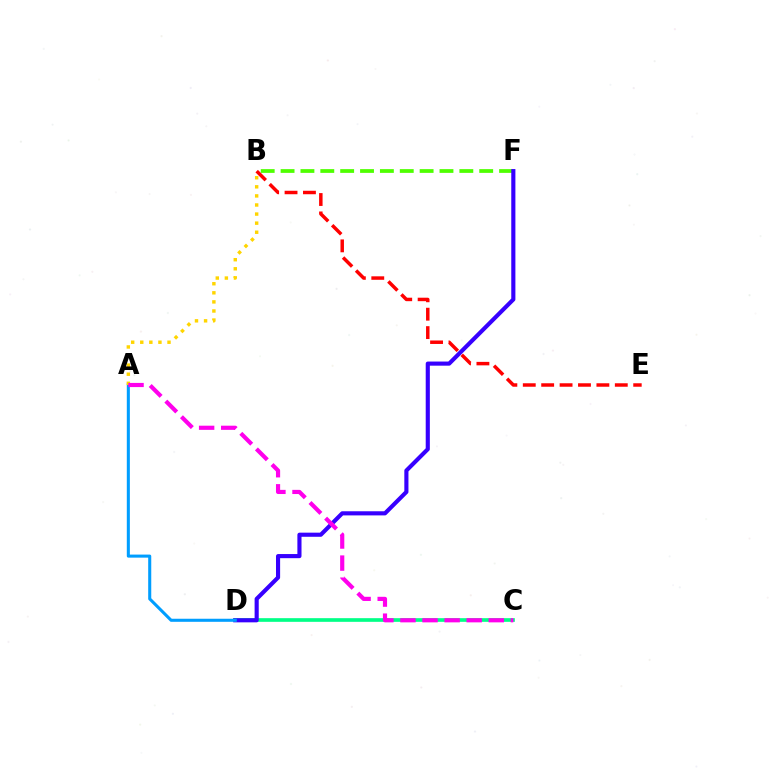{('B', 'F'): [{'color': '#4fff00', 'line_style': 'dashed', 'thickness': 2.7}], ('C', 'D'): [{'color': '#00ff86', 'line_style': 'solid', 'thickness': 2.64}], ('D', 'F'): [{'color': '#3700ff', 'line_style': 'solid', 'thickness': 2.97}], ('B', 'E'): [{'color': '#ff0000', 'line_style': 'dashed', 'thickness': 2.5}], ('A', 'D'): [{'color': '#009eff', 'line_style': 'solid', 'thickness': 2.2}], ('A', 'B'): [{'color': '#ffd500', 'line_style': 'dotted', 'thickness': 2.47}], ('A', 'C'): [{'color': '#ff00ed', 'line_style': 'dashed', 'thickness': 3.0}]}